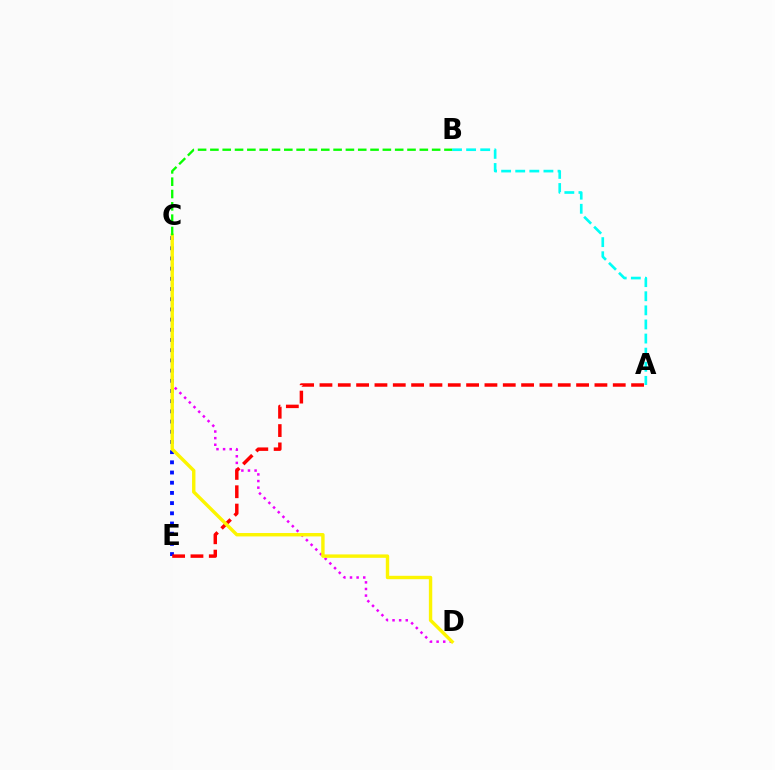{('C', 'E'): [{'color': '#0010ff', 'line_style': 'dotted', 'thickness': 2.77}], ('C', 'D'): [{'color': '#ee00ff', 'line_style': 'dotted', 'thickness': 1.8}, {'color': '#fcf500', 'line_style': 'solid', 'thickness': 2.45}], ('A', 'B'): [{'color': '#00fff6', 'line_style': 'dashed', 'thickness': 1.92}], ('A', 'E'): [{'color': '#ff0000', 'line_style': 'dashed', 'thickness': 2.49}], ('B', 'C'): [{'color': '#08ff00', 'line_style': 'dashed', 'thickness': 1.67}]}